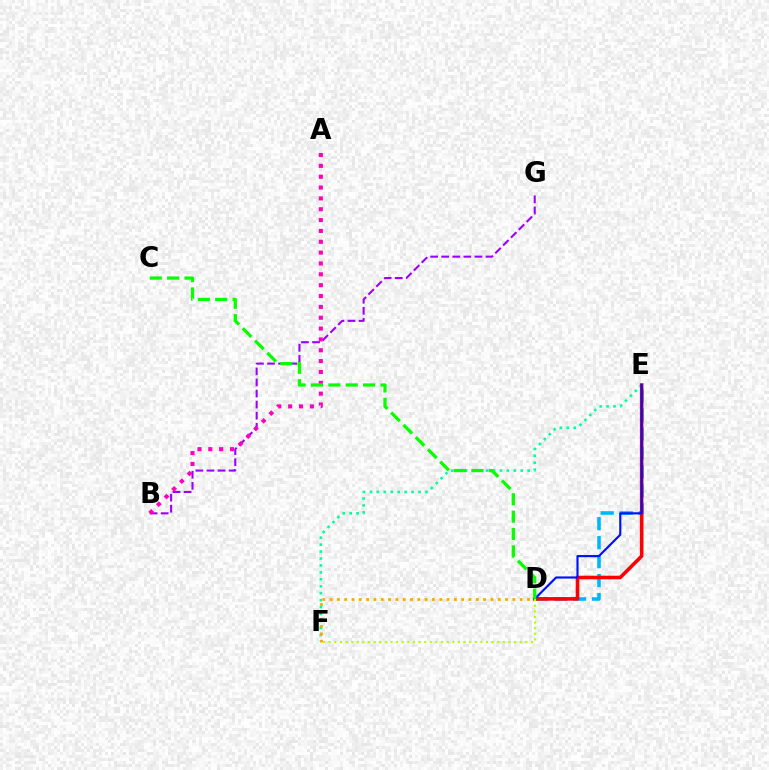{('E', 'F'): [{'color': '#00ff9d', 'line_style': 'dotted', 'thickness': 1.89}], ('D', 'E'): [{'color': '#00b5ff', 'line_style': 'dashed', 'thickness': 2.57}, {'color': '#ff0000', 'line_style': 'solid', 'thickness': 2.58}, {'color': '#0010ff', 'line_style': 'solid', 'thickness': 1.55}], ('D', 'F'): [{'color': '#ffa500', 'line_style': 'dotted', 'thickness': 1.99}, {'color': '#b3ff00', 'line_style': 'dotted', 'thickness': 1.53}], ('B', 'G'): [{'color': '#9b00ff', 'line_style': 'dashed', 'thickness': 1.5}], ('A', 'B'): [{'color': '#ff00bd', 'line_style': 'dotted', 'thickness': 2.95}], ('C', 'D'): [{'color': '#08ff00', 'line_style': 'dashed', 'thickness': 2.36}]}